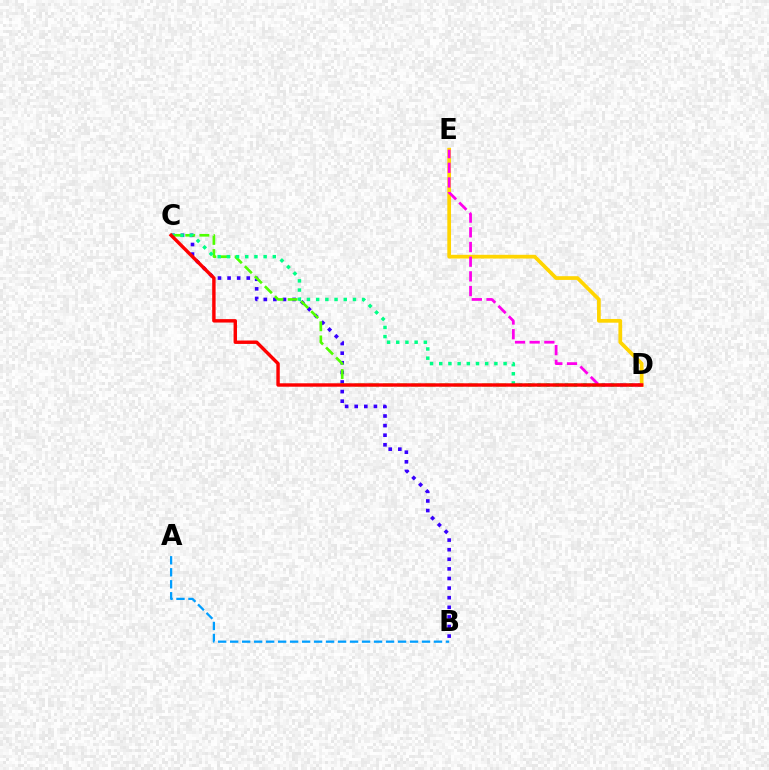{('B', 'C'): [{'color': '#3700ff', 'line_style': 'dotted', 'thickness': 2.61}], ('C', 'D'): [{'color': '#4fff00', 'line_style': 'dashed', 'thickness': 1.92}, {'color': '#00ff86', 'line_style': 'dotted', 'thickness': 2.5}, {'color': '#ff0000', 'line_style': 'solid', 'thickness': 2.46}], ('A', 'B'): [{'color': '#009eff', 'line_style': 'dashed', 'thickness': 1.63}], ('D', 'E'): [{'color': '#ffd500', 'line_style': 'solid', 'thickness': 2.68}, {'color': '#ff00ed', 'line_style': 'dashed', 'thickness': 1.99}]}